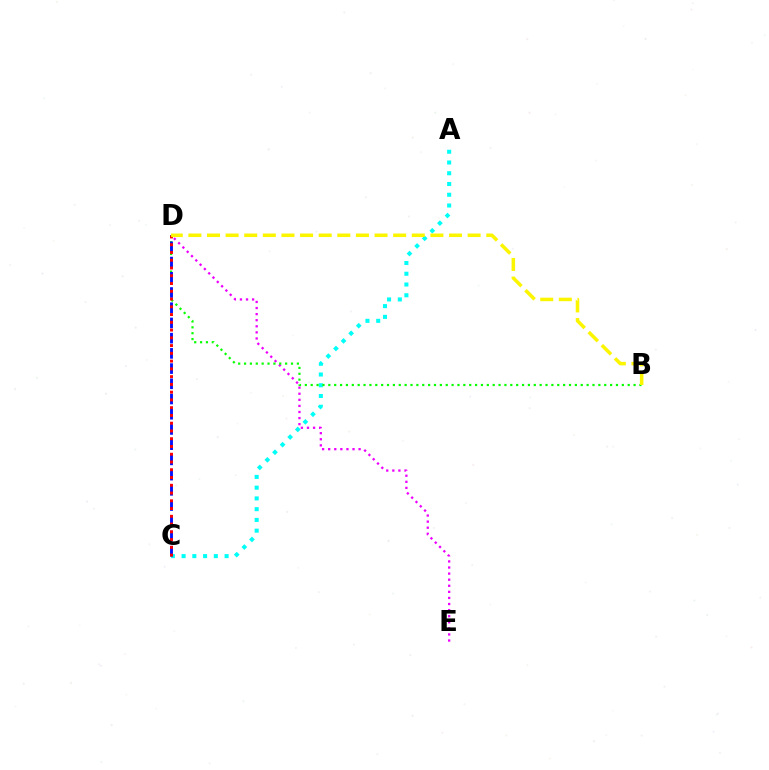{('D', 'E'): [{'color': '#ee00ff', 'line_style': 'dotted', 'thickness': 1.65}], ('A', 'C'): [{'color': '#00fff6', 'line_style': 'dotted', 'thickness': 2.92}], ('B', 'D'): [{'color': '#08ff00', 'line_style': 'dotted', 'thickness': 1.59}, {'color': '#fcf500', 'line_style': 'dashed', 'thickness': 2.53}], ('C', 'D'): [{'color': '#0010ff', 'line_style': 'dashed', 'thickness': 2.07}, {'color': '#ff0000', 'line_style': 'dotted', 'thickness': 2.11}]}